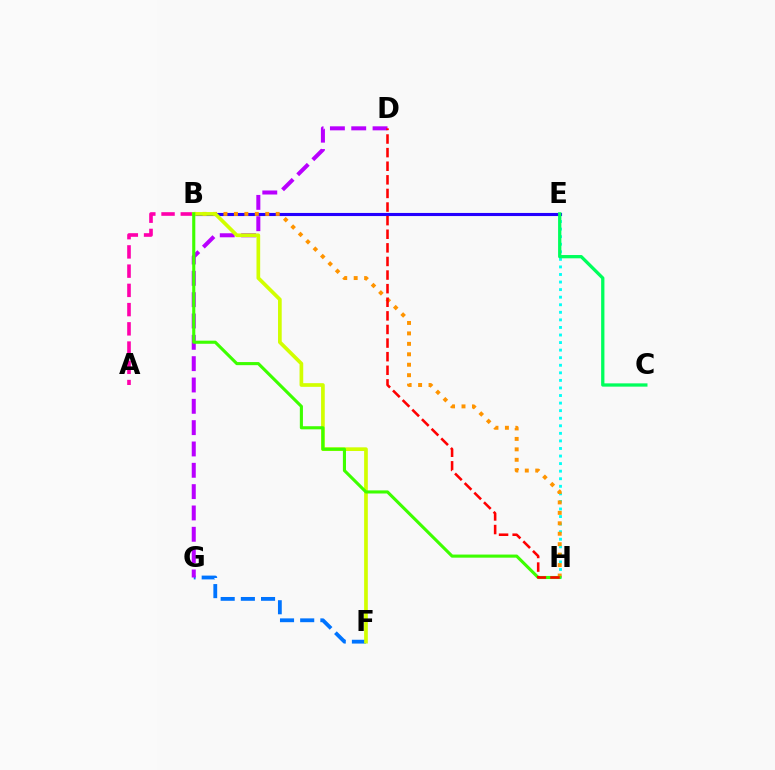{('F', 'G'): [{'color': '#0074ff', 'line_style': 'dashed', 'thickness': 2.74}], ('D', 'G'): [{'color': '#b900ff', 'line_style': 'dashed', 'thickness': 2.9}], ('E', 'H'): [{'color': '#00fff6', 'line_style': 'dotted', 'thickness': 2.06}], ('B', 'E'): [{'color': '#2500ff', 'line_style': 'solid', 'thickness': 2.24}], ('A', 'B'): [{'color': '#ff00ac', 'line_style': 'dashed', 'thickness': 2.61}], ('B', 'H'): [{'color': '#ff9400', 'line_style': 'dotted', 'thickness': 2.84}, {'color': '#3dff00', 'line_style': 'solid', 'thickness': 2.23}], ('B', 'F'): [{'color': '#d1ff00', 'line_style': 'solid', 'thickness': 2.65}], ('D', 'H'): [{'color': '#ff0000', 'line_style': 'dashed', 'thickness': 1.85}], ('C', 'E'): [{'color': '#00ff5c', 'line_style': 'solid', 'thickness': 2.36}]}